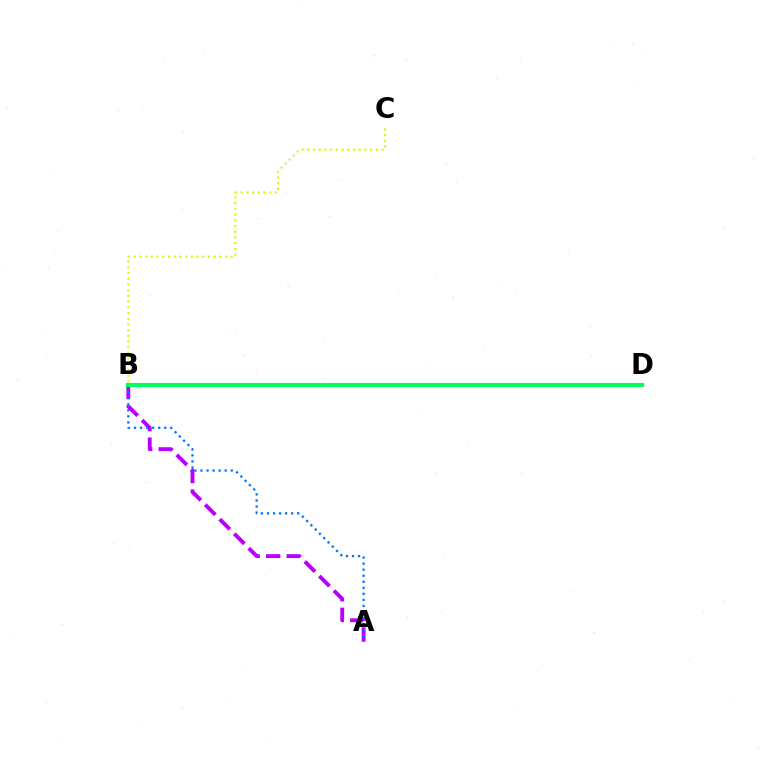{('A', 'B'): [{'color': '#b900ff', 'line_style': 'dashed', 'thickness': 2.79}, {'color': '#0074ff', 'line_style': 'dotted', 'thickness': 1.64}], ('B', 'D'): [{'color': '#ff0000', 'line_style': 'dashed', 'thickness': 1.78}, {'color': '#00ff5c', 'line_style': 'solid', 'thickness': 2.96}], ('B', 'C'): [{'color': '#d1ff00', 'line_style': 'dotted', 'thickness': 1.55}]}